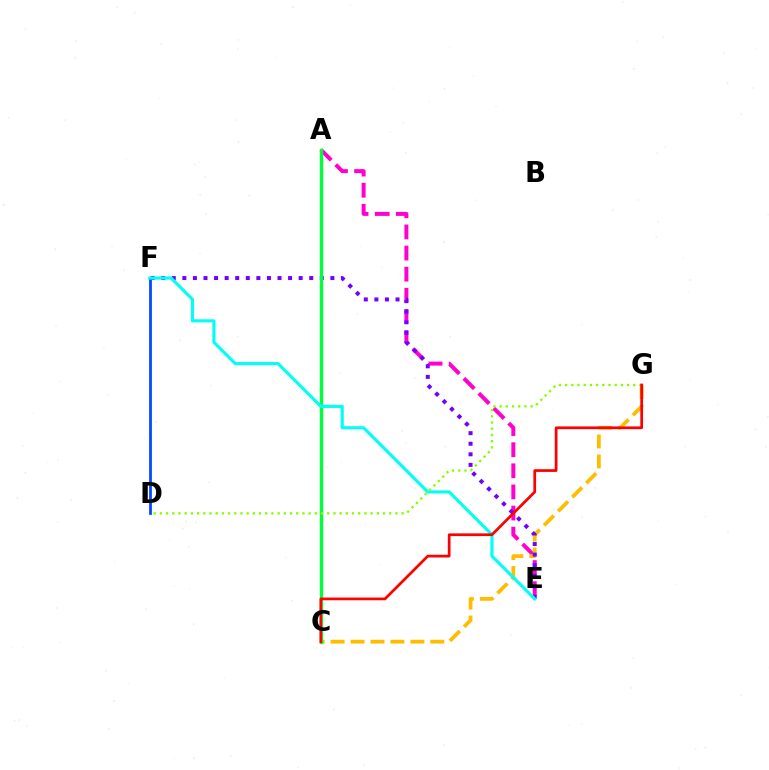{('A', 'E'): [{'color': '#ff00cf', 'line_style': 'dashed', 'thickness': 2.87}], ('C', 'G'): [{'color': '#ffbd00', 'line_style': 'dashed', 'thickness': 2.71}, {'color': '#ff0000', 'line_style': 'solid', 'thickness': 1.95}], ('E', 'F'): [{'color': '#7200ff', 'line_style': 'dotted', 'thickness': 2.87}, {'color': '#00fff6', 'line_style': 'solid', 'thickness': 2.25}], ('D', 'F'): [{'color': '#004bff', 'line_style': 'solid', 'thickness': 2.0}], ('A', 'C'): [{'color': '#00ff39', 'line_style': 'solid', 'thickness': 2.44}], ('D', 'G'): [{'color': '#84ff00', 'line_style': 'dotted', 'thickness': 1.68}]}